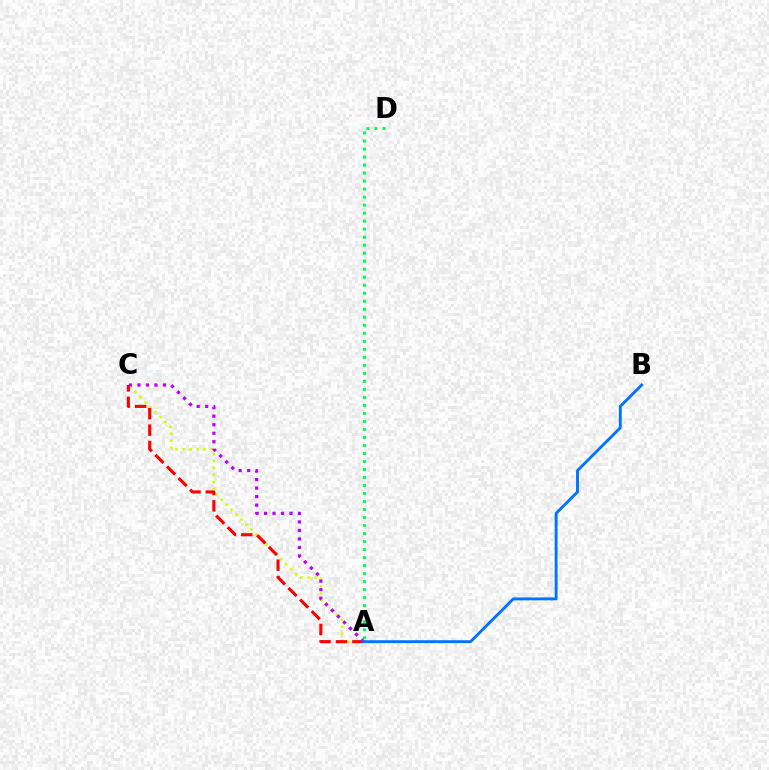{('A', 'C'): [{'color': '#d1ff00', 'line_style': 'dotted', 'thickness': 1.91}, {'color': '#ff0000', 'line_style': 'dashed', 'thickness': 2.23}, {'color': '#b900ff', 'line_style': 'dotted', 'thickness': 2.31}], ('A', 'D'): [{'color': '#00ff5c', 'line_style': 'dotted', 'thickness': 2.18}], ('A', 'B'): [{'color': '#0074ff', 'line_style': 'solid', 'thickness': 2.08}]}